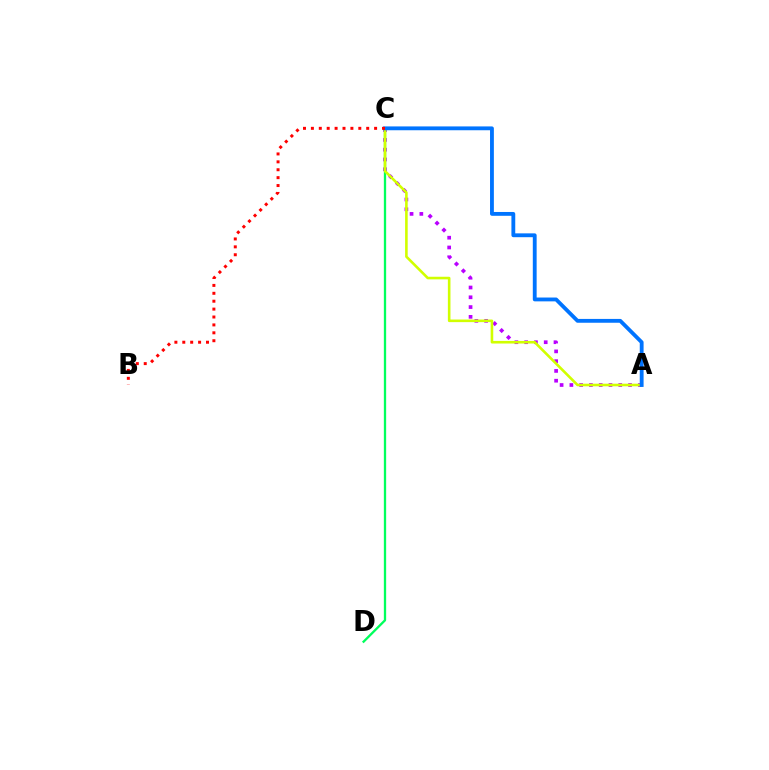{('A', 'C'): [{'color': '#b900ff', 'line_style': 'dotted', 'thickness': 2.66}, {'color': '#d1ff00', 'line_style': 'solid', 'thickness': 1.87}, {'color': '#0074ff', 'line_style': 'solid', 'thickness': 2.76}], ('C', 'D'): [{'color': '#00ff5c', 'line_style': 'solid', 'thickness': 1.66}], ('B', 'C'): [{'color': '#ff0000', 'line_style': 'dotted', 'thickness': 2.15}]}